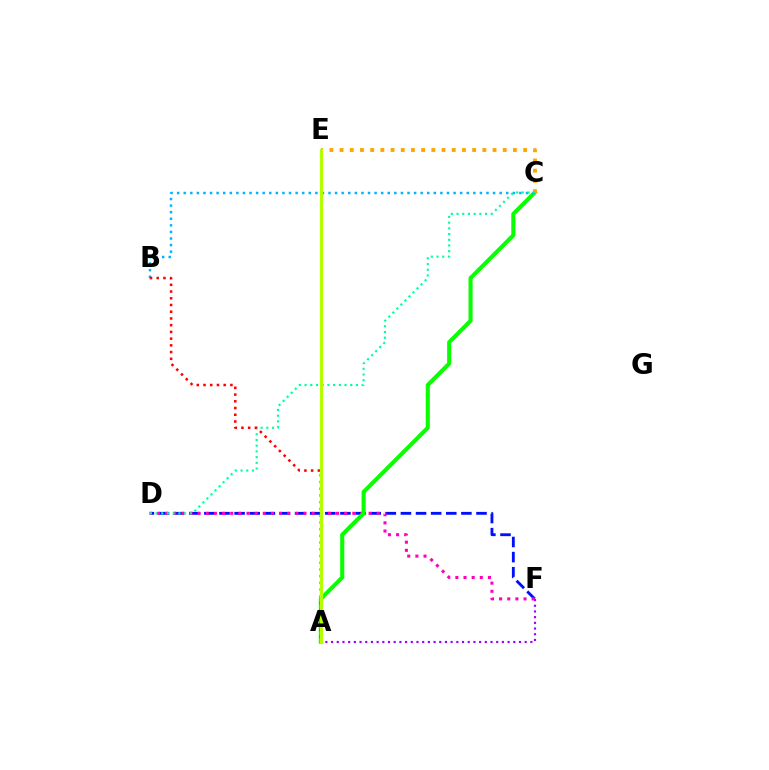{('D', 'F'): [{'color': '#0010ff', 'line_style': 'dashed', 'thickness': 2.05}, {'color': '#ff00bd', 'line_style': 'dotted', 'thickness': 2.21}], ('A', 'F'): [{'color': '#9b00ff', 'line_style': 'dotted', 'thickness': 1.55}], ('A', 'C'): [{'color': '#08ff00', 'line_style': 'solid', 'thickness': 2.93}], ('C', 'E'): [{'color': '#ffa500', 'line_style': 'dotted', 'thickness': 2.77}], ('B', 'C'): [{'color': '#00b5ff', 'line_style': 'dotted', 'thickness': 1.79}], ('C', 'D'): [{'color': '#00ff9d', 'line_style': 'dotted', 'thickness': 1.55}], ('A', 'B'): [{'color': '#ff0000', 'line_style': 'dotted', 'thickness': 1.83}], ('A', 'E'): [{'color': '#b3ff00', 'line_style': 'solid', 'thickness': 2.31}]}